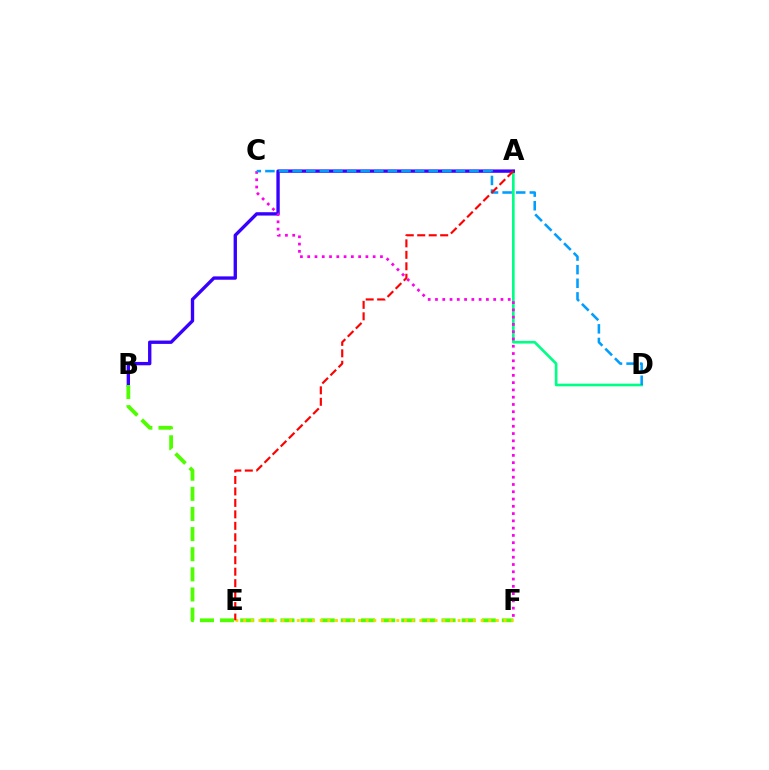{('A', 'D'): [{'color': '#00ff86', 'line_style': 'solid', 'thickness': 1.92}], ('A', 'B'): [{'color': '#3700ff', 'line_style': 'solid', 'thickness': 2.41}], ('B', 'F'): [{'color': '#4fff00', 'line_style': 'dashed', 'thickness': 2.73}], ('E', 'F'): [{'color': '#ffd500', 'line_style': 'dotted', 'thickness': 2.08}], ('C', 'F'): [{'color': '#ff00ed', 'line_style': 'dotted', 'thickness': 1.98}], ('C', 'D'): [{'color': '#009eff', 'line_style': 'dashed', 'thickness': 1.85}], ('A', 'E'): [{'color': '#ff0000', 'line_style': 'dashed', 'thickness': 1.56}]}